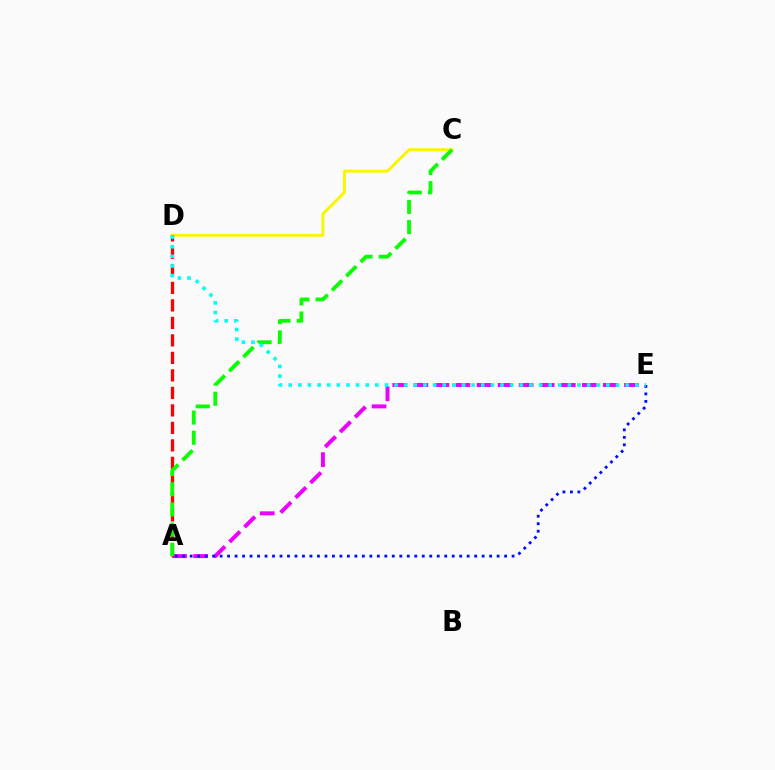{('C', 'D'): [{'color': '#fcf500', 'line_style': 'solid', 'thickness': 2.13}], ('A', 'E'): [{'color': '#ee00ff', 'line_style': 'dashed', 'thickness': 2.86}, {'color': '#0010ff', 'line_style': 'dotted', 'thickness': 2.03}], ('A', 'D'): [{'color': '#ff0000', 'line_style': 'dashed', 'thickness': 2.38}], ('A', 'C'): [{'color': '#08ff00', 'line_style': 'dashed', 'thickness': 2.74}], ('D', 'E'): [{'color': '#00fff6', 'line_style': 'dotted', 'thickness': 2.62}]}